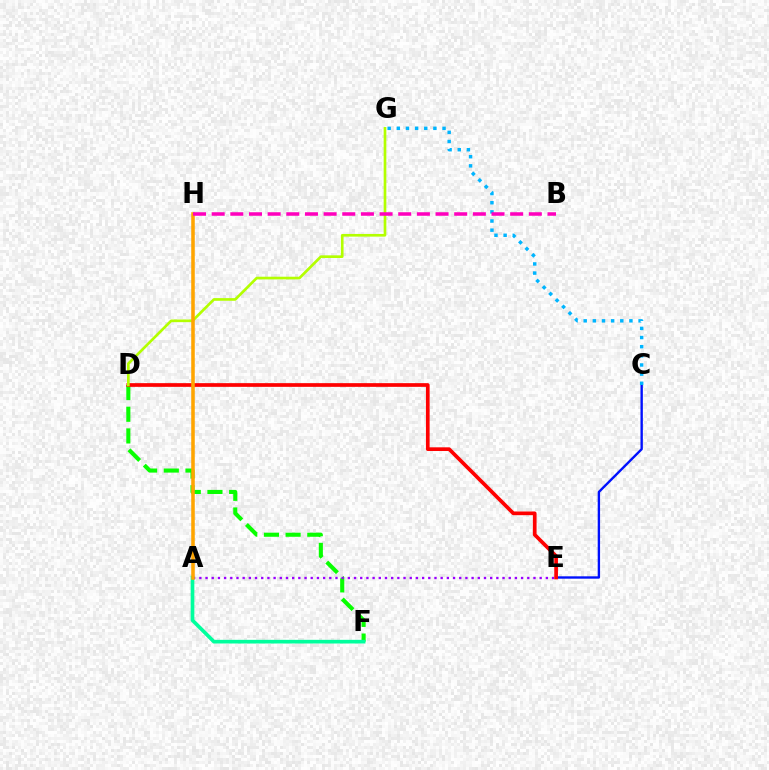{('C', 'E'): [{'color': '#0010ff', 'line_style': 'solid', 'thickness': 1.71}], ('D', 'F'): [{'color': '#08ff00', 'line_style': 'dashed', 'thickness': 2.95}], ('A', 'E'): [{'color': '#9b00ff', 'line_style': 'dotted', 'thickness': 1.68}], ('D', 'E'): [{'color': '#ff0000', 'line_style': 'solid', 'thickness': 2.66}], ('D', 'G'): [{'color': '#b3ff00', 'line_style': 'solid', 'thickness': 1.92}], ('A', 'F'): [{'color': '#00ff9d', 'line_style': 'solid', 'thickness': 2.64}], ('C', 'G'): [{'color': '#00b5ff', 'line_style': 'dotted', 'thickness': 2.49}], ('A', 'H'): [{'color': '#ffa500', 'line_style': 'solid', 'thickness': 2.55}], ('B', 'H'): [{'color': '#ff00bd', 'line_style': 'dashed', 'thickness': 2.53}]}